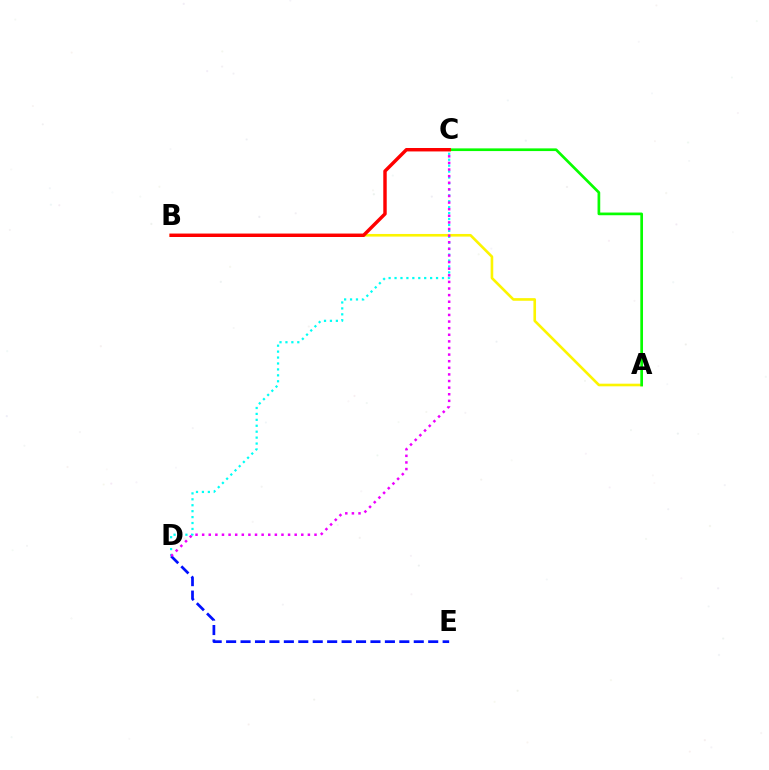{('C', 'D'): [{'color': '#00fff6', 'line_style': 'dotted', 'thickness': 1.61}, {'color': '#ee00ff', 'line_style': 'dotted', 'thickness': 1.8}], ('D', 'E'): [{'color': '#0010ff', 'line_style': 'dashed', 'thickness': 1.96}], ('A', 'B'): [{'color': '#fcf500', 'line_style': 'solid', 'thickness': 1.89}], ('A', 'C'): [{'color': '#08ff00', 'line_style': 'solid', 'thickness': 1.94}], ('B', 'C'): [{'color': '#ff0000', 'line_style': 'solid', 'thickness': 2.48}]}